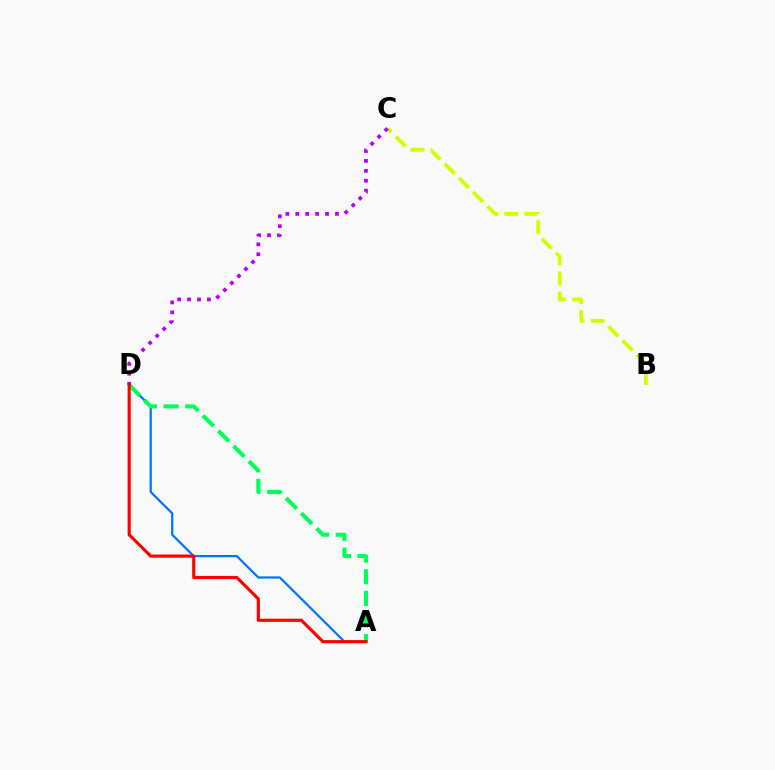{('B', 'C'): [{'color': '#d1ff00', 'line_style': 'dashed', 'thickness': 2.73}], ('A', 'D'): [{'color': '#0074ff', 'line_style': 'solid', 'thickness': 1.61}, {'color': '#00ff5c', 'line_style': 'dashed', 'thickness': 2.93}, {'color': '#ff0000', 'line_style': 'solid', 'thickness': 2.26}], ('C', 'D'): [{'color': '#b900ff', 'line_style': 'dotted', 'thickness': 2.69}]}